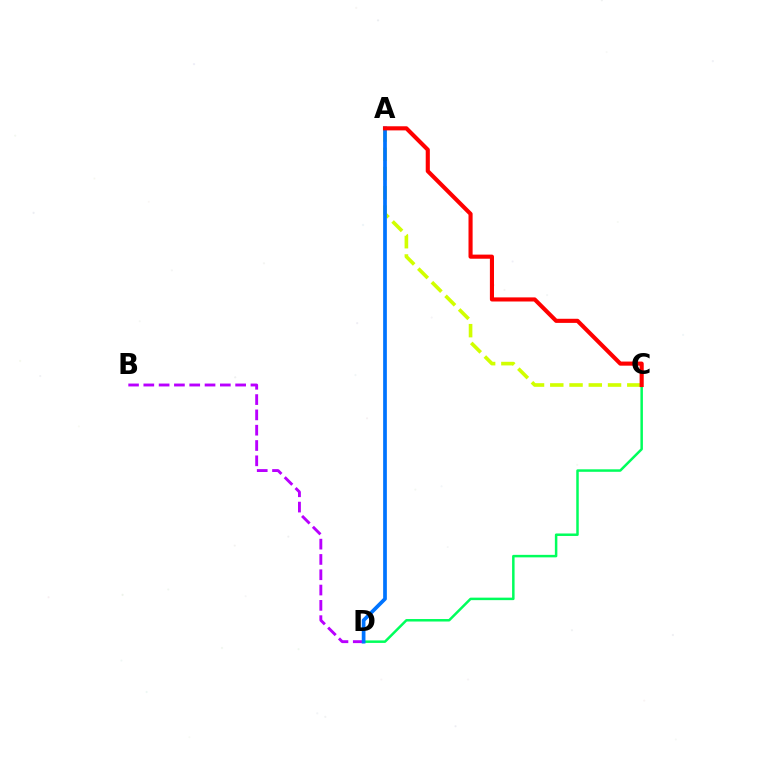{('C', 'D'): [{'color': '#00ff5c', 'line_style': 'solid', 'thickness': 1.8}], ('A', 'C'): [{'color': '#d1ff00', 'line_style': 'dashed', 'thickness': 2.62}, {'color': '#ff0000', 'line_style': 'solid', 'thickness': 2.96}], ('B', 'D'): [{'color': '#b900ff', 'line_style': 'dashed', 'thickness': 2.08}], ('A', 'D'): [{'color': '#0074ff', 'line_style': 'solid', 'thickness': 2.67}]}